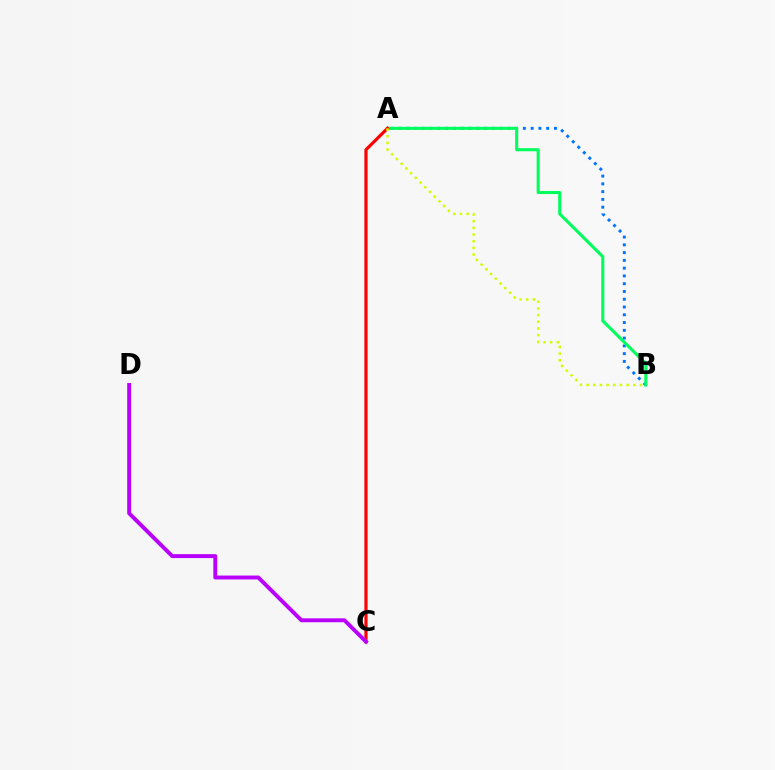{('A', 'B'): [{'color': '#0074ff', 'line_style': 'dotted', 'thickness': 2.11}, {'color': '#00ff5c', 'line_style': 'solid', 'thickness': 2.21}, {'color': '#d1ff00', 'line_style': 'dotted', 'thickness': 1.81}], ('A', 'C'): [{'color': '#ff0000', 'line_style': 'solid', 'thickness': 2.29}], ('C', 'D'): [{'color': '#b900ff', 'line_style': 'solid', 'thickness': 2.82}]}